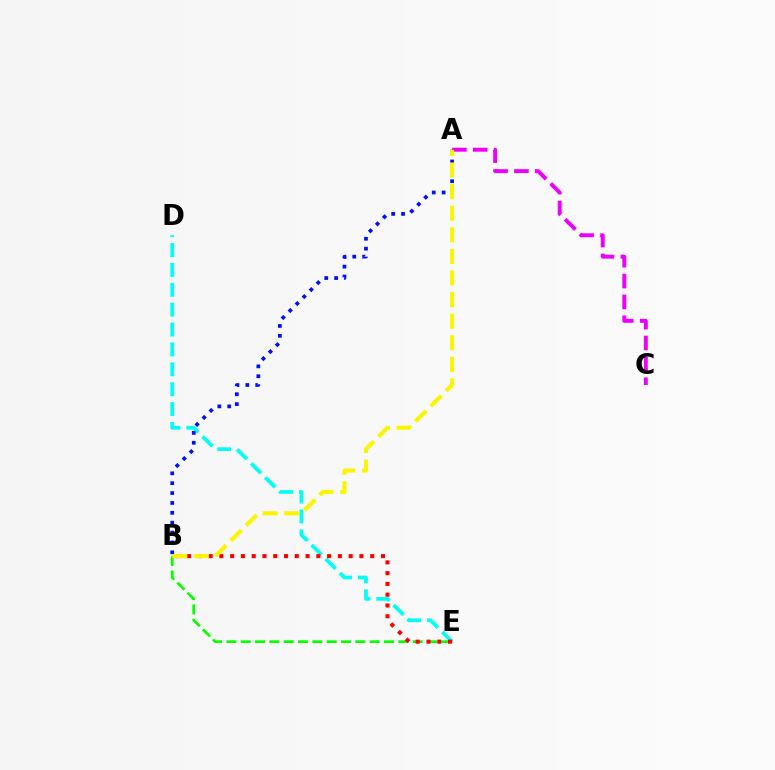{('B', 'E'): [{'color': '#08ff00', 'line_style': 'dashed', 'thickness': 1.95}, {'color': '#ff0000', 'line_style': 'dotted', 'thickness': 2.93}], ('D', 'E'): [{'color': '#00fff6', 'line_style': 'dashed', 'thickness': 2.7}], ('A', 'C'): [{'color': '#ee00ff', 'line_style': 'dashed', 'thickness': 2.83}], ('A', 'B'): [{'color': '#0010ff', 'line_style': 'dotted', 'thickness': 2.68}, {'color': '#fcf500', 'line_style': 'dashed', 'thickness': 2.93}]}